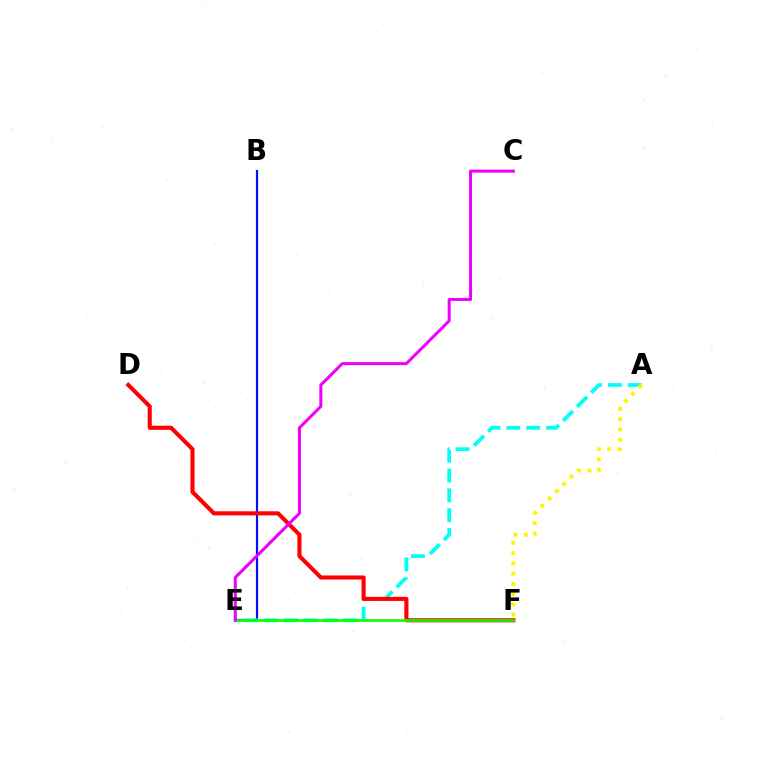{('B', 'E'): [{'color': '#0010ff', 'line_style': 'solid', 'thickness': 1.57}], ('A', 'E'): [{'color': '#00fff6', 'line_style': 'dashed', 'thickness': 2.7}], ('D', 'F'): [{'color': '#ff0000', 'line_style': 'solid', 'thickness': 2.95}], ('E', 'F'): [{'color': '#08ff00', 'line_style': 'solid', 'thickness': 1.9}], ('C', 'E'): [{'color': '#ee00ff', 'line_style': 'solid', 'thickness': 2.17}], ('A', 'F'): [{'color': '#fcf500', 'line_style': 'dotted', 'thickness': 2.79}]}